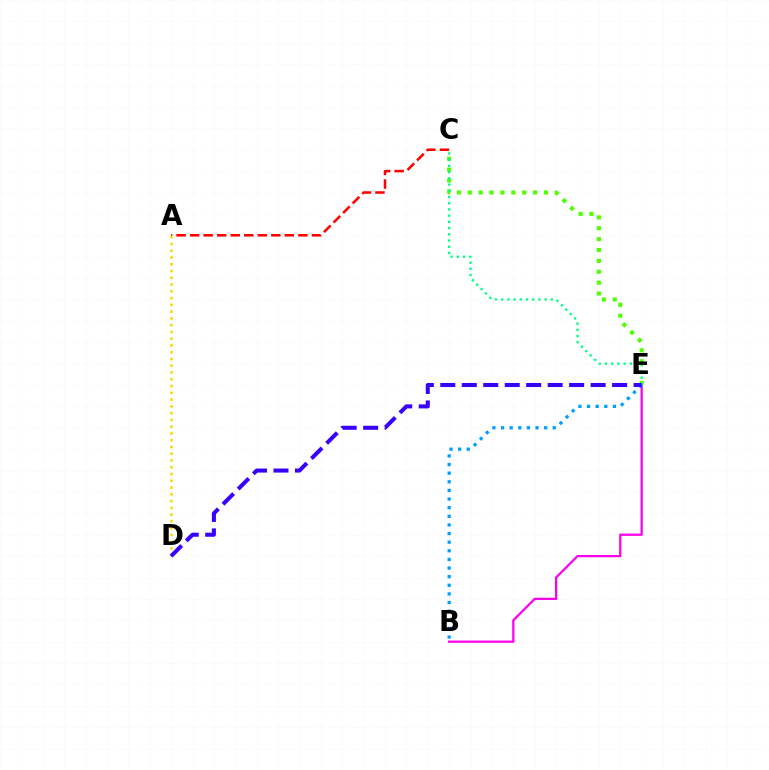{('A', 'C'): [{'color': '#ff0000', 'line_style': 'dashed', 'thickness': 1.84}], ('B', 'E'): [{'color': '#ff00ed', 'line_style': 'solid', 'thickness': 1.63}, {'color': '#009eff', 'line_style': 'dotted', 'thickness': 2.34}], ('C', 'E'): [{'color': '#4fff00', 'line_style': 'dotted', 'thickness': 2.96}, {'color': '#00ff86', 'line_style': 'dotted', 'thickness': 1.69}], ('A', 'D'): [{'color': '#ffd500', 'line_style': 'dotted', 'thickness': 1.84}], ('D', 'E'): [{'color': '#3700ff', 'line_style': 'dashed', 'thickness': 2.92}]}